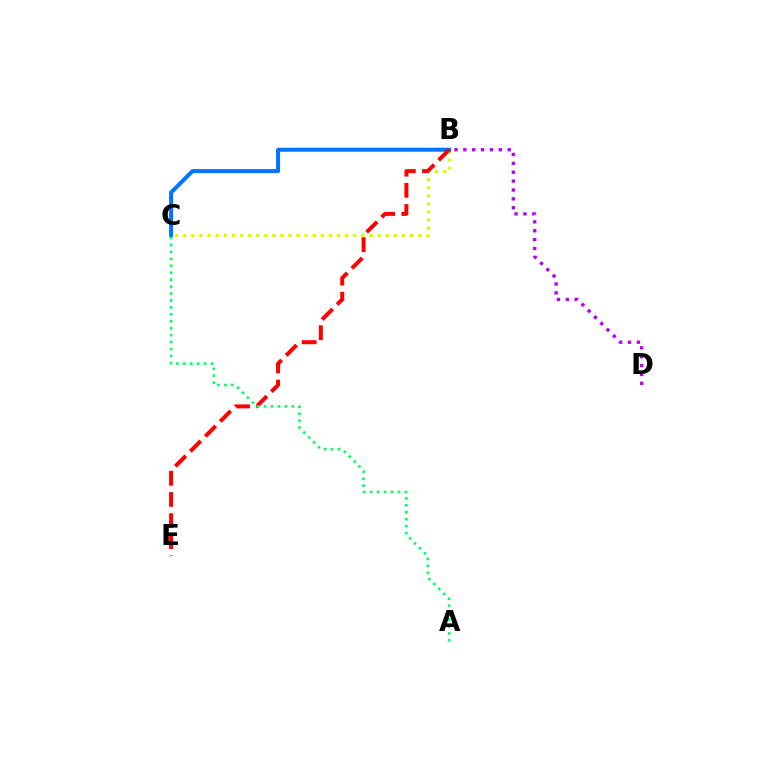{('B', 'C'): [{'color': '#d1ff00', 'line_style': 'dotted', 'thickness': 2.2}, {'color': '#0074ff', 'line_style': 'solid', 'thickness': 2.87}], ('B', 'E'): [{'color': '#ff0000', 'line_style': 'dashed', 'thickness': 2.87}], ('A', 'C'): [{'color': '#00ff5c', 'line_style': 'dotted', 'thickness': 1.89}], ('B', 'D'): [{'color': '#b900ff', 'line_style': 'dotted', 'thickness': 2.41}]}